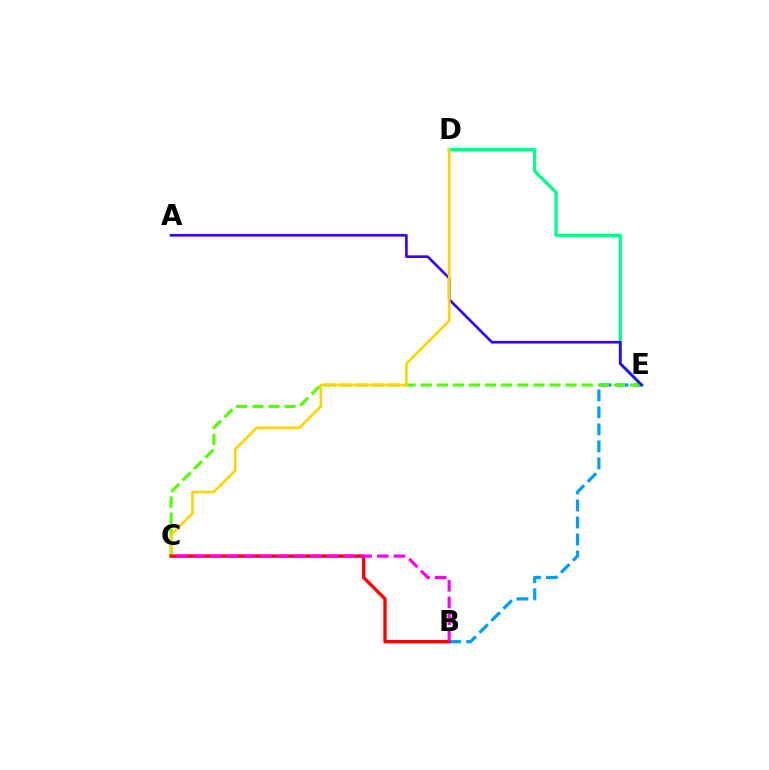{('B', 'E'): [{'color': '#009eff', 'line_style': 'dashed', 'thickness': 2.31}], ('D', 'E'): [{'color': '#00ff86', 'line_style': 'solid', 'thickness': 2.33}], ('C', 'E'): [{'color': '#4fff00', 'line_style': 'dashed', 'thickness': 2.19}], ('A', 'E'): [{'color': '#3700ff', 'line_style': 'solid', 'thickness': 1.91}], ('C', 'D'): [{'color': '#ffd500', 'line_style': 'solid', 'thickness': 1.91}], ('B', 'C'): [{'color': '#ff0000', 'line_style': 'solid', 'thickness': 2.41}, {'color': '#ff00ed', 'line_style': 'dashed', 'thickness': 2.27}]}